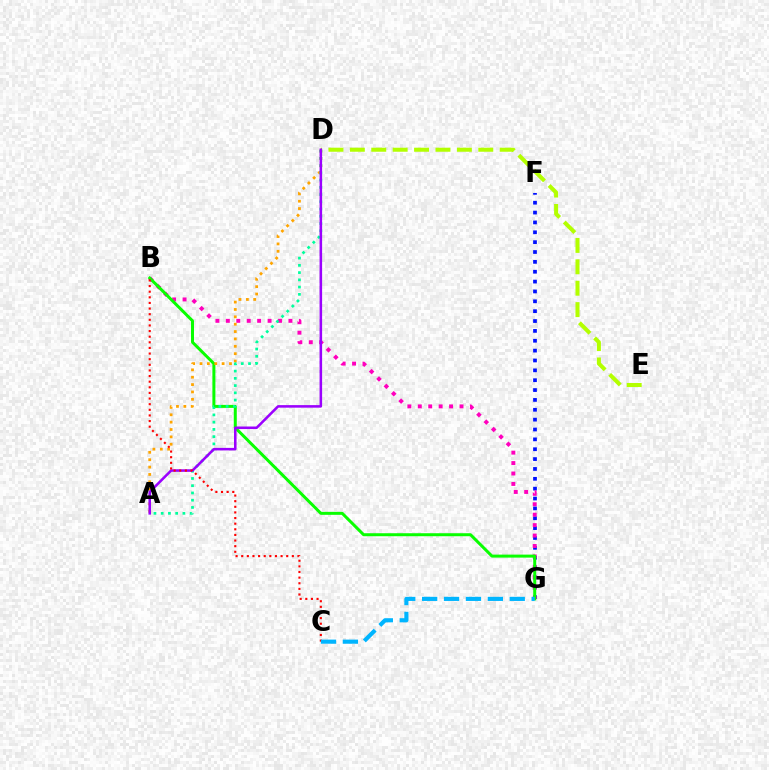{('F', 'G'): [{'color': '#0010ff', 'line_style': 'dotted', 'thickness': 2.68}], ('B', 'G'): [{'color': '#ff00bd', 'line_style': 'dotted', 'thickness': 2.83}, {'color': '#08ff00', 'line_style': 'solid', 'thickness': 2.16}], ('D', 'E'): [{'color': '#b3ff00', 'line_style': 'dashed', 'thickness': 2.91}], ('A', 'D'): [{'color': '#ffa500', 'line_style': 'dotted', 'thickness': 2.0}, {'color': '#00ff9d', 'line_style': 'dotted', 'thickness': 1.97}, {'color': '#9b00ff', 'line_style': 'solid', 'thickness': 1.84}], ('B', 'C'): [{'color': '#ff0000', 'line_style': 'dotted', 'thickness': 1.53}], ('C', 'G'): [{'color': '#00b5ff', 'line_style': 'dashed', 'thickness': 2.98}]}